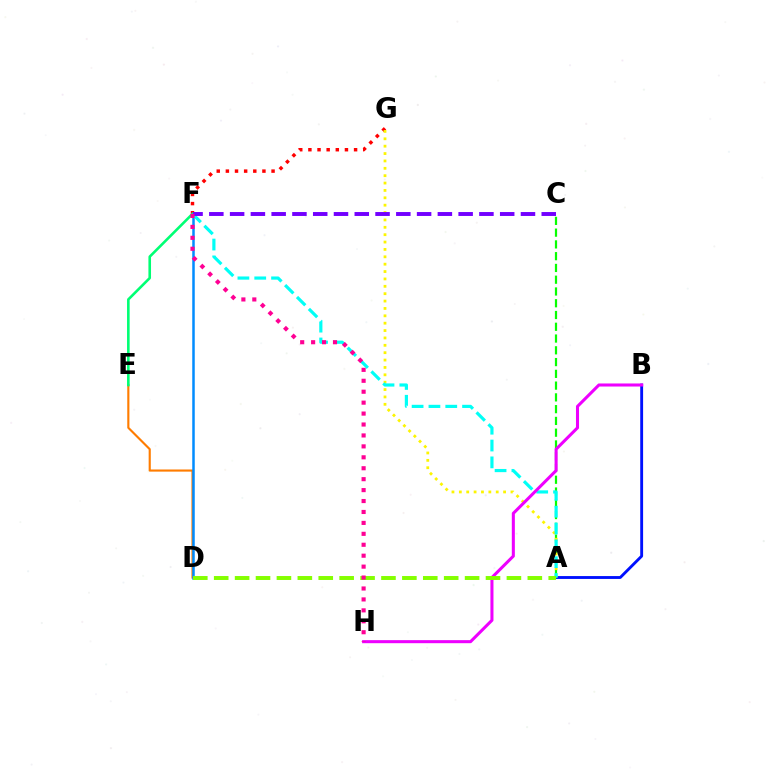{('F', 'G'): [{'color': '#ff0000', 'line_style': 'dotted', 'thickness': 2.48}], ('A', 'B'): [{'color': '#0010ff', 'line_style': 'solid', 'thickness': 2.06}], ('D', 'E'): [{'color': '#ff7c00', 'line_style': 'solid', 'thickness': 1.54}], ('E', 'F'): [{'color': '#00ff74', 'line_style': 'solid', 'thickness': 1.87}], ('A', 'C'): [{'color': '#08ff00', 'line_style': 'dashed', 'thickness': 1.6}], ('A', 'G'): [{'color': '#fcf500', 'line_style': 'dotted', 'thickness': 2.0}], ('D', 'F'): [{'color': '#008cff', 'line_style': 'solid', 'thickness': 1.8}], ('A', 'F'): [{'color': '#00fff6', 'line_style': 'dashed', 'thickness': 2.29}], ('B', 'H'): [{'color': '#ee00ff', 'line_style': 'solid', 'thickness': 2.2}], ('C', 'F'): [{'color': '#7200ff', 'line_style': 'dashed', 'thickness': 2.82}], ('A', 'D'): [{'color': '#84ff00', 'line_style': 'dashed', 'thickness': 2.84}], ('F', 'H'): [{'color': '#ff0094', 'line_style': 'dotted', 'thickness': 2.97}]}